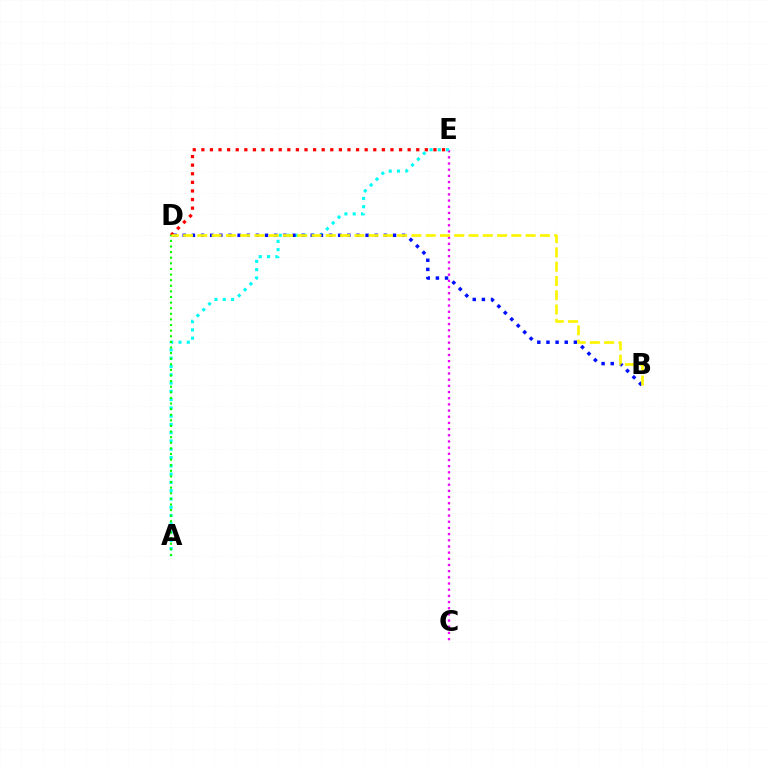{('D', 'E'): [{'color': '#ff0000', 'line_style': 'dotted', 'thickness': 2.34}], ('C', 'E'): [{'color': '#ee00ff', 'line_style': 'dotted', 'thickness': 1.68}], ('A', 'E'): [{'color': '#00fff6', 'line_style': 'dotted', 'thickness': 2.25}], ('B', 'D'): [{'color': '#0010ff', 'line_style': 'dotted', 'thickness': 2.48}, {'color': '#fcf500', 'line_style': 'dashed', 'thickness': 1.94}], ('A', 'D'): [{'color': '#08ff00', 'line_style': 'dotted', 'thickness': 1.52}]}